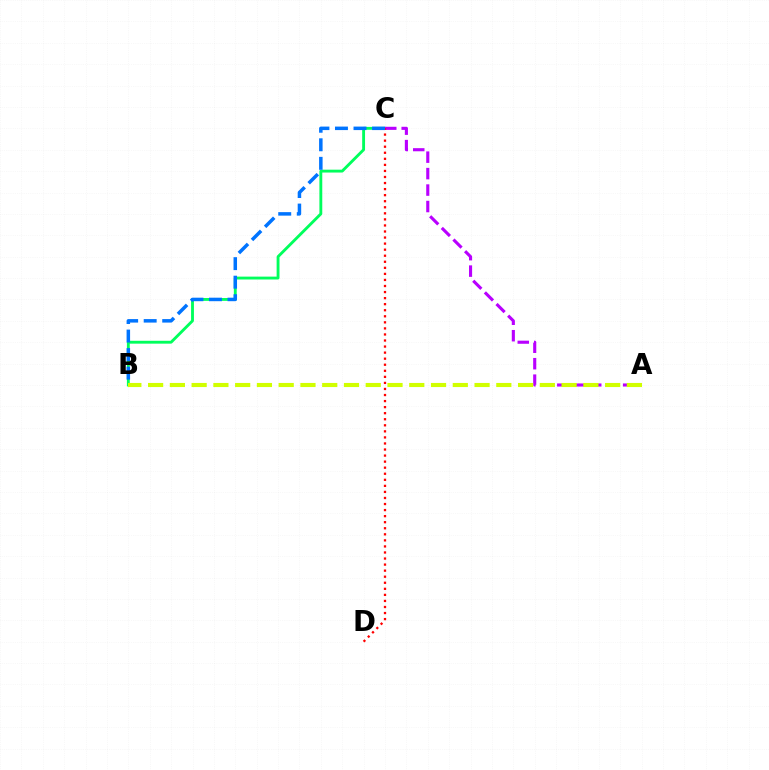{('B', 'C'): [{'color': '#00ff5c', 'line_style': 'solid', 'thickness': 2.06}, {'color': '#0074ff', 'line_style': 'dashed', 'thickness': 2.52}], ('A', 'C'): [{'color': '#b900ff', 'line_style': 'dashed', 'thickness': 2.24}], ('C', 'D'): [{'color': '#ff0000', 'line_style': 'dotted', 'thickness': 1.65}], ('A', 'B'): [{'color': '#d1ff00', 'line_style': 'dashed', 'thickness': 2.96}]}